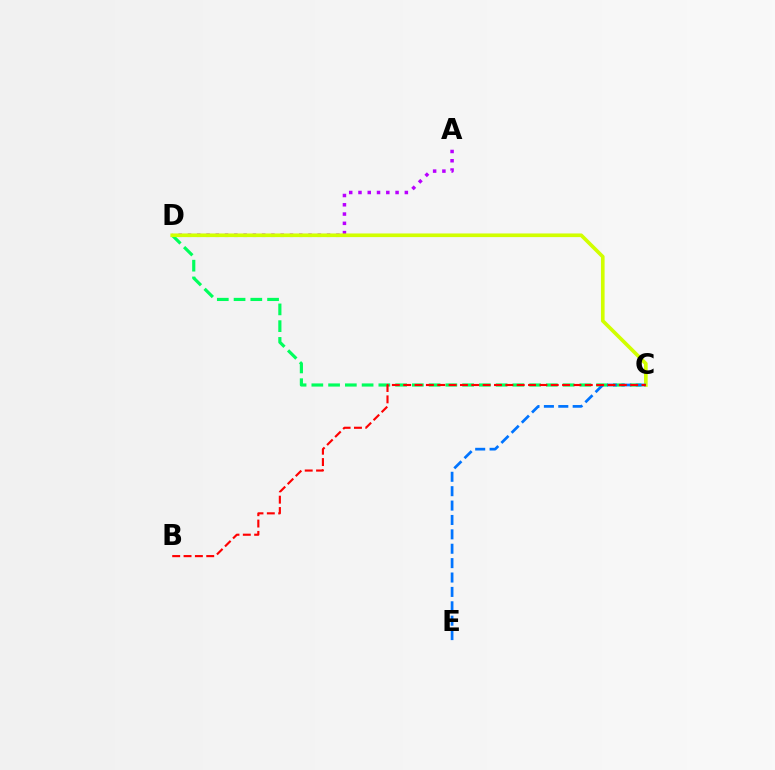{('A', 'D'): [{'color': '#b900ff', 'line_style': 'dotted', 'thickness': 2.52}], ('C', 'D'): [{'color': '#00ff5c', 'line_style': 'dashed', 'thickness': 2.28}, {'color': '#d1ff00', 'line_style': 'solid', 'thickness': 2.63}], ('C', 'E'): [{'color': '#0074ff', 'line_style': 'dashed', 'thickness': 1.95}], ('B', 'C'): [{'color': '#ff0000', 'line_style': 'dashed', 'thickness': 1.54}]}